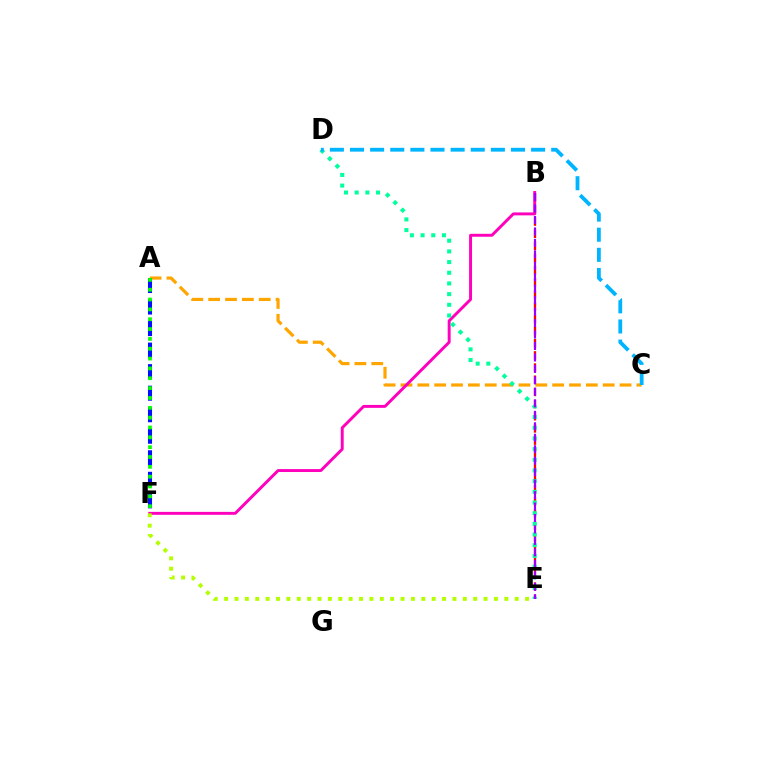{('B', 'E'): [{'color': '#ff0000', 'line_style': 'dashed', 'thickness': 1.65}, {'color': '#9b00ff', 'line_style': 'dashed', 'thickness': 1.56}], ('A', 'C'): [{'color': '#ffa500', 'line_style': 'dashed', 'thickness': 2.29}], ('B', 'F'): [{'color': '#ff00bd', 'line_style': 'solid', 'thickness': 2.11}], ('A', 'F'): [{'color': '#0010ff', 'line_style': 'dashed', 'thickness': 2.93}, {'color': '#08ff00', 'line_style': 'dotted', 'thickness': 2.67}], ('D', 'E'): [{'color': '#00ff9d', 'line_style': 'dotted', 'thickness': 2.9}], ('C', 'D'): [{'color': '#00b5ff', 'line_style': 'dashed', 'thickness': 2.73}], ('E', 'F'): [{'color': '#b3ff00', 'line_style': 'dotted', 'thickness': 2.82}]}